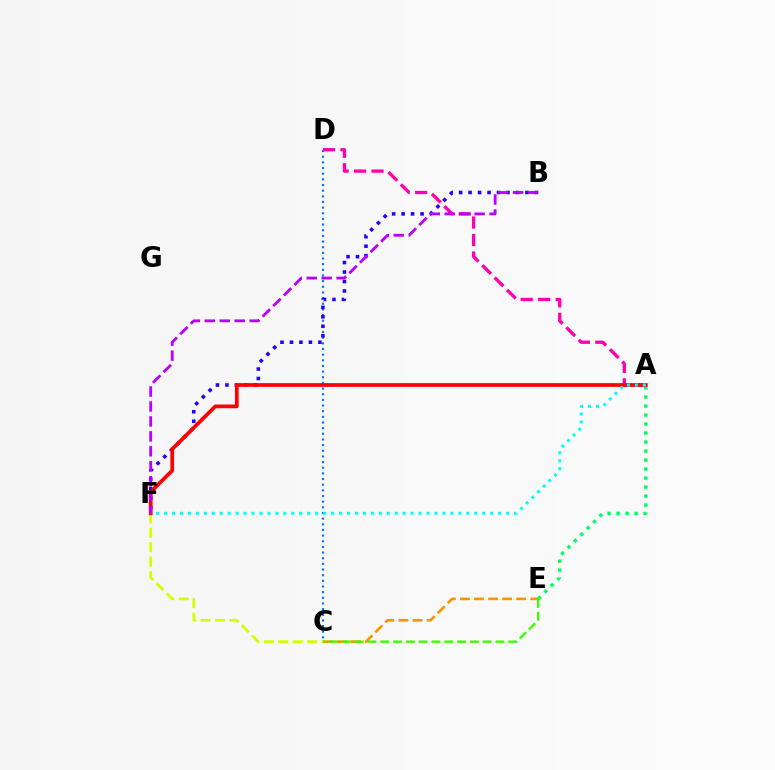{('C', 'D'): [{'color': '#0074ff', 'line_style': 'dotted', 'thickness': 1.54}], ('B', 'F'): [{'color': '#2500ff', 'line_style': 'dotted', 'thickness': 2.57}, {'color': '#b900ff', 'line_style': 'dashed', 'thickness': 2.03}], ('C', 'E'): [{'color': '#ff9400', 'line_style': 'dashed', 'thickness': 1.91}, {'color': '#3dff00', 'line_style': 'dashed', 'thickness': 1.74}], ('A', 'E'): [{'color': '#00ff5c', 'line_style': 'dotted', 'thickness': 2.45}], ('A', 'D'): [{'color': '#ff00ac', 'line_style': 'dashed', 'thickness': 2.37}], ('C', 'F'): [{'color': '#d1ff00', 'line_style': 'dashed', 'thickness': 1.96}], ('A', 'F'): [{'color': '#ff0000', 'line_style': 'solid', 'thickness': 2.68}, {'color': '#00fff6', 'line_style': 'dotted', 'thickness': 2.16}]}